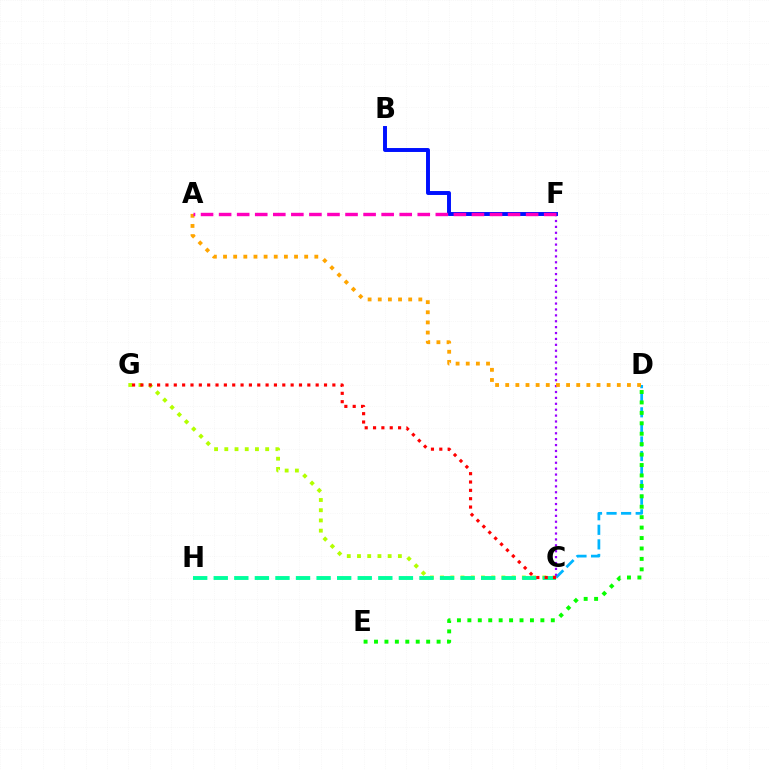{('C', 'D'): [{'color': '#00b5ff', 'line_style': 'dashed', 'thickness': 1.98}], ('D', 'E'): [{'color': '#08ff00', 'line_style': 'dotted', 'thickness': 2.83}], ('C', 'G'): [{'color': '#b3ff00', 'line_style': 'dotted', 'thickness': 2.78}, {'color': '#ff0000', 'line_style': 'dotted', 'thickness': 2.27}], ('C', 'H'): [{'color': '#00ff9d', 'line_style': 'dashed', 'thickness': 2.79}], ('C', 'F'): [{'color': '#9b00ff', 'line_style': 'dotted', 'thickness': 1.6}], ('B', 'F'): [{'color': '#0010ff', 'line_style': 'solid', 'thickness': 2.83}], ('A', 'D'): [{'color': '#ffa500', 'line_style': 'dotted', 'thickness': 2.76}], ('A', 'F'): [{'color': '#ff00bd', 'line_style': 'dashed', 'thickness': 2.45}]}